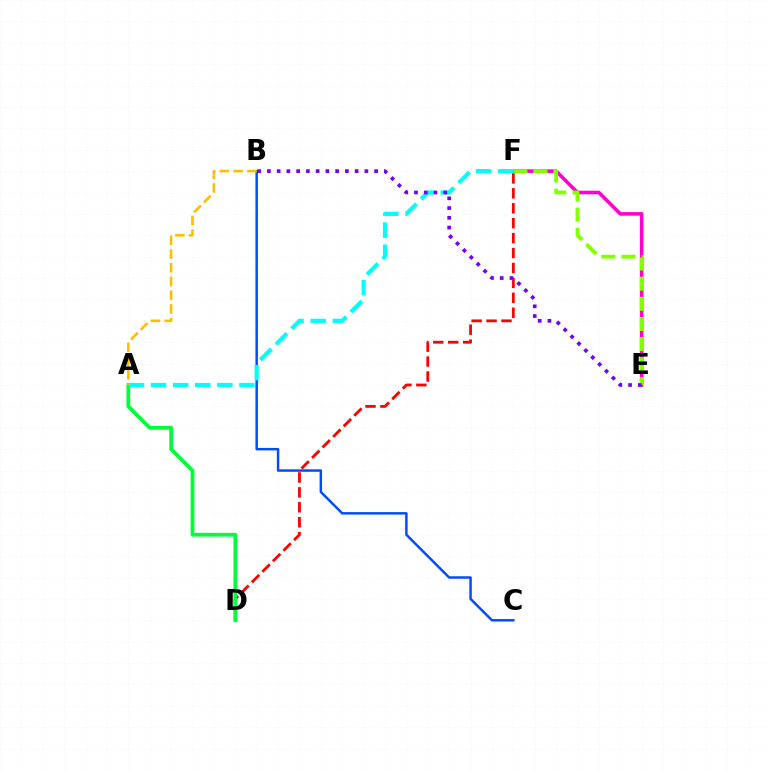{('D', 'F'): [{'color': '#ff0000', 'line_style': 'dashed', 'thickness': 2.03}], ('E', 'F'): [{'color': '#ff00cf', 'line_style': 'solid', 'thickness': 2.57}, {'color': '#84ff00', 'line_style': 'dashed', 'thickness': 2.73}], ('B', 'C'): [{'color': '#004bff', 'line_style': 'solid', 'thickness': 1.78}], ('A', 'D'): [{'color': '#00ff39', 'line_style': 'solid', 'thickness': 2.67}], ('A', 'B'): [{'color': '#ffbd00', 'line_style': 'dashed', 'thickness': 1.87}], ('A', 'F'): [{'color': '#00fff6', 'line_style': 'dashed', 'thickness': 3.0}], ('B', 'E'): [{'color': '#7200ff', 'line_style': 'dotted', 'thickness': 2.65}]}